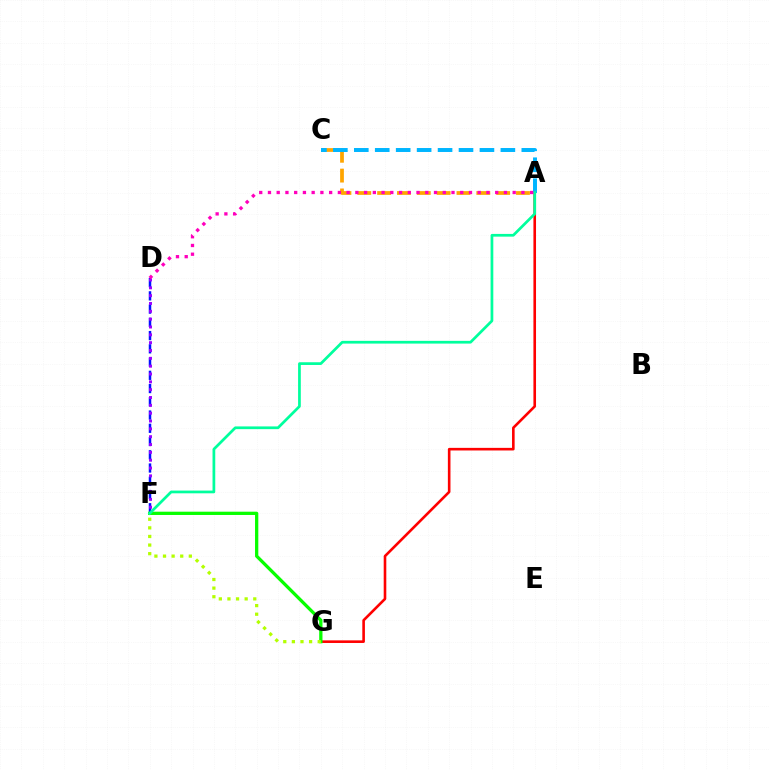{('A', 'G'): [{'color': '#ff0000', 'line_style': 'solid', 'thickness': 1.88}], ('D', 'F'): [{'color': '#0010ff', 'line_style': 'dashed', 'thickness': 1.8}, {'color': '#9b00ff', 'line_style': 'dotted', 'thickness': 2.13}], ('F', 'G'): [{'color': '#08ff00', 'line_style': 'solid', 'thickness': 2.36}, {'color': '#b3ff00', 'line_style': 'dotted', 'thickness': 2.34}], ('A', 'C'): [{'color': '#ffa500', 'line_style': 'dashed', 'thickness': 2.69}, {'color': '#00b5ff', 'line_style': 'dashed', 'thickness': 2.84}], ('A', 'F'): [{'color': '#00ff9d', 'line_style': 'solid', 'thickness': 1.96}], ('A', 'D'): [{'color': '#ff00bd', 'line_style': 'dotted', 'thickness': 2.37}]}